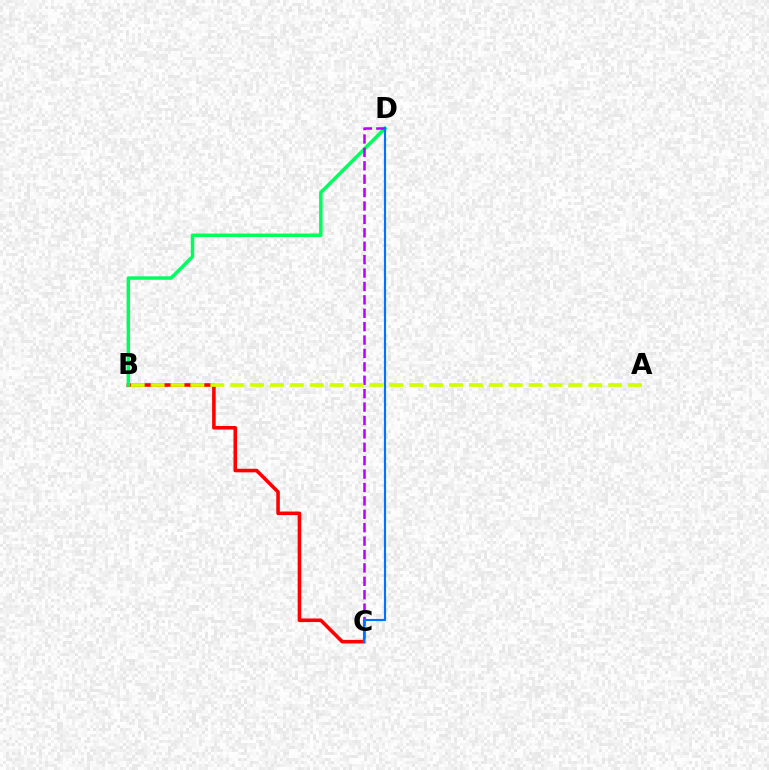{('B', 'C'): [{'color': '#ff0000', 'line_style': 'solid', 'thickness': 2.57}], ('B', 'D'): [{'color': '#00ff5c', 'line_style': 'solid', 'thickness': 2.49}], ('C', 'D'): [{'color': '#b900ff', 'line_style': 'dashed', 'thickness': 1.82}, {'color': '#0074ff', 'line_style': 'solid', 'thickness': 1.55}], ('A', 'B'): [{'color': '#d1ff00', 'line_style': 'dashed', 'thickness': 2.7}]}